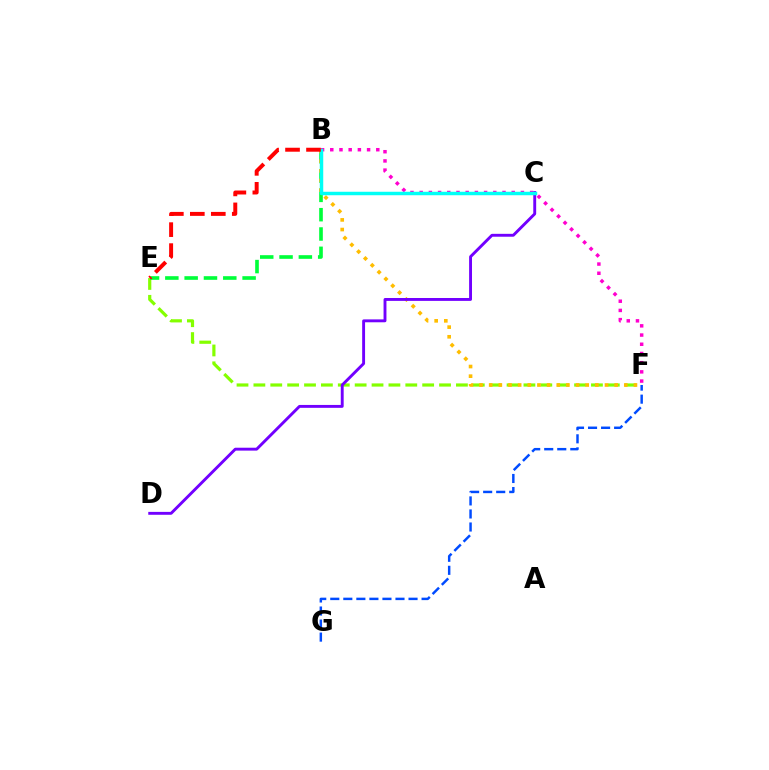{('B', 'F'): [{'color': '#ff00cf', 'line_style': 'dotted', 'thickness': 2.5}, {'color': '#ffbd00', 'line_style': 'dotted', 'thickness': 2.62}], ('F', 'G'): [{'color': '#004bff', 'line_style': 'dashed', 'thickness': 1.77}], ('E', 'F'): [{'color': '#84ff00', 'line_style': 'dashed', 'thickness': 2.29}], ('B', 'E'): [{'color': '#00ff39', 'line_style': 'dashed', 'thickness': 2.62}, {'color': '#ff0000', 'line_style': 'dashed', 'thickness': 2.85}], ('C', 'D'): [{'color': '#7200ff', 'line_style': 'solid', 'thickness': 2.08}], ('B', 'C'): [{'color': '#00fff6', 'line_style': 'solid', 'thickness': 2.49}]}